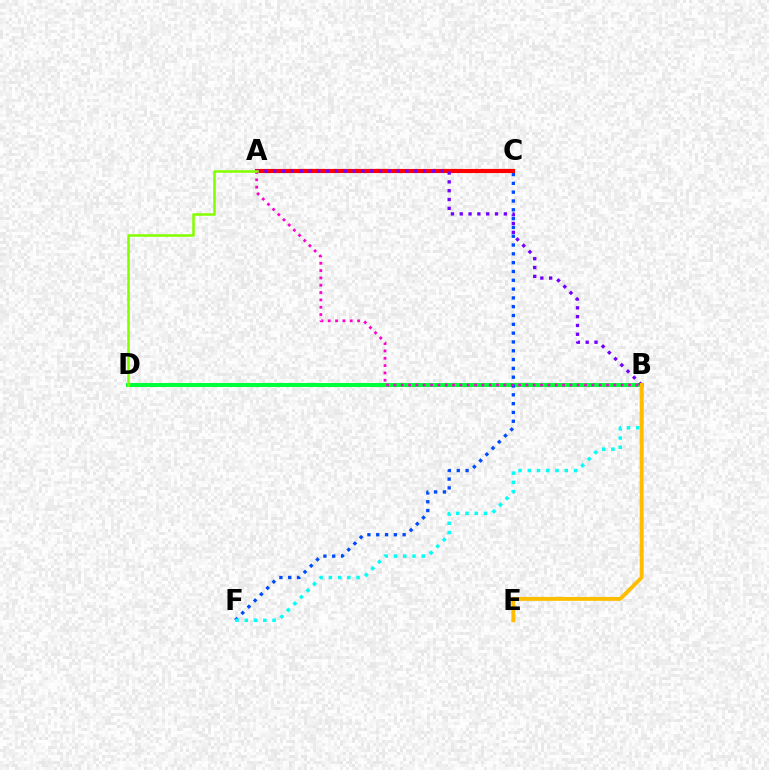{('B', 'D'): [{'color': '#00ff39', 'line_style': 'solid', 'thickness': 2.87}], ('C', 'F'): [{'color': '#004bff', 'line_style': 'dotted', 'thickness': 2.39}], ('A', 'C'): [{'color': '#ff0000', 'line_style': 'solid', 'thickness': 2.97}], ('B', 'F'): [{'color': '#00fff6', 'line_style': 'dotted', 'thickness': 2.51}], ('A', 'B'): [{'color': '#7200ff', 'line_style': 'dotted', 'thickness': 2.4}, {'color': '#ff00cf', 'line_style': 'dotted', 'thickness': 1.99}], ('B', 'E'): [{'color': '#ffbd00', 'line_style': 'solid', 'thickness': 2.82}], ('A', 'D'): [{'color': '#84ff00', 'line_style': 'solid', 'thickness': 1.83}]}